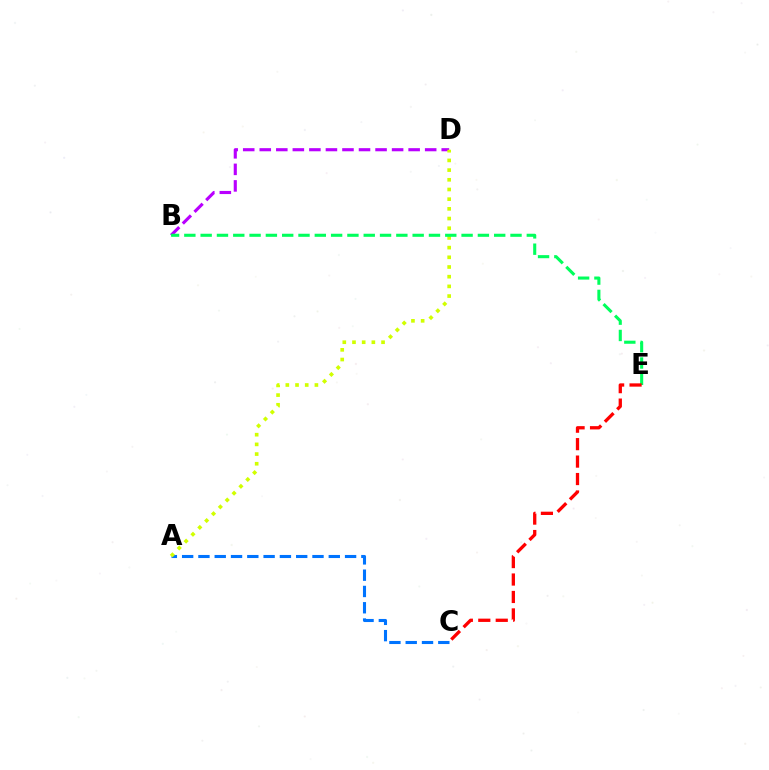{('B', 'D'): [{'color': '#b900ff', 'line_style': 'dashed', 'thickness': 2.25}], ('A', 'C'): [{'color': '#0074ff', 'line_style': 'dashed', 'thickness': 2.21}], ('A', 'D'): [{'color': '#d1ff00', 'line_style': 'dotted', 'thickness': 2.63}], ('B', 'E'): [{'color': '#00ff5c', 'line_style': 'dashed', 'thickness': 2.22}], ('C', 'E'): [{'color': '#ff0000', 'line_style': 'dashed', 'thickness': 2.37}]}